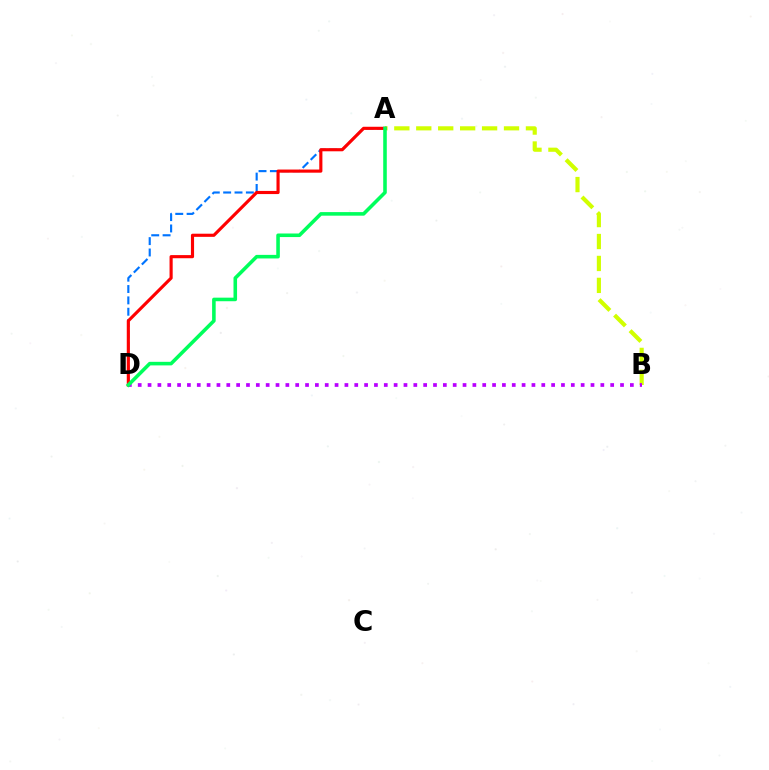{('A', 'B'): [{'color': '#d1ff00', 'line_style': 'dashed', 'thickness': 2.98}], ('A', 'D'): [{'color': '#0074ff', 'line_style': 'dashed', 'thickness': 1.54}, {'color': '#ff0000', 'line_style': 'solid', 'thickness': 2.26}, {'color': '#00ff5c', 'line_style': 'solid', 'thickness': 2.57}], ('B', 'D'): [{'color': '#b900ff', 'line_style': 'dotted', 'thickness': 2.67}]}